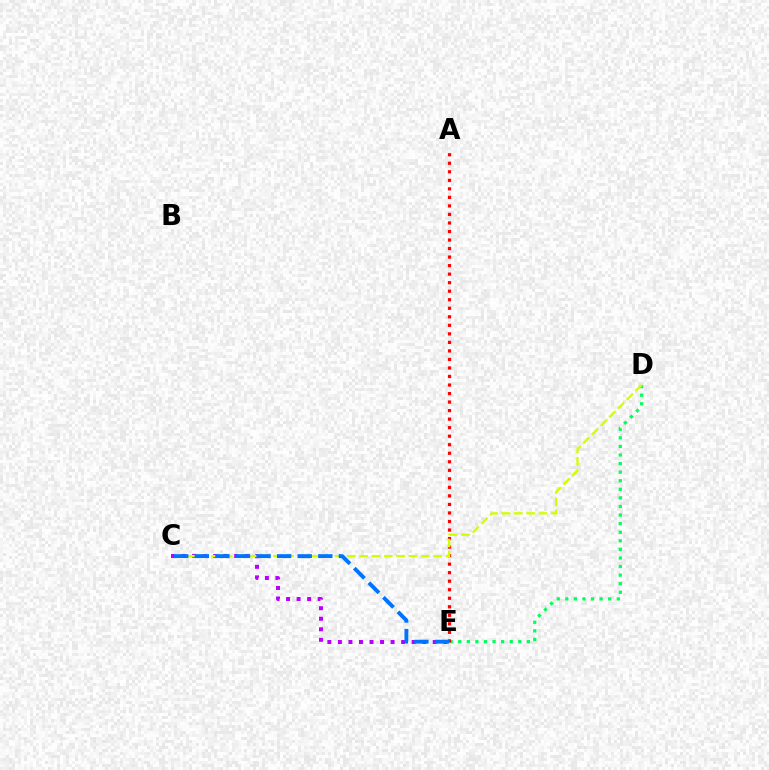{('C', 'E'): [{'color': '#b900ff', 'line_style': 'dotted', 'thickness': 2.86}, {'color': '#0074ff', 'line_style': 'dashed', 'thickness': 2.8}], ('D', 'E'): [{'color': '#00ff5c', 'line_style': 'dotted', 'thickness': 2.33}], ('A', 'E'): [{'color': '#ff0000', 'line_style': 'dotted', 'thickness': 2.32}], ('C', 'D'): [{'color': '#d1ff00', 'line_style': 'dashed', 'thickness': 1.67}]}